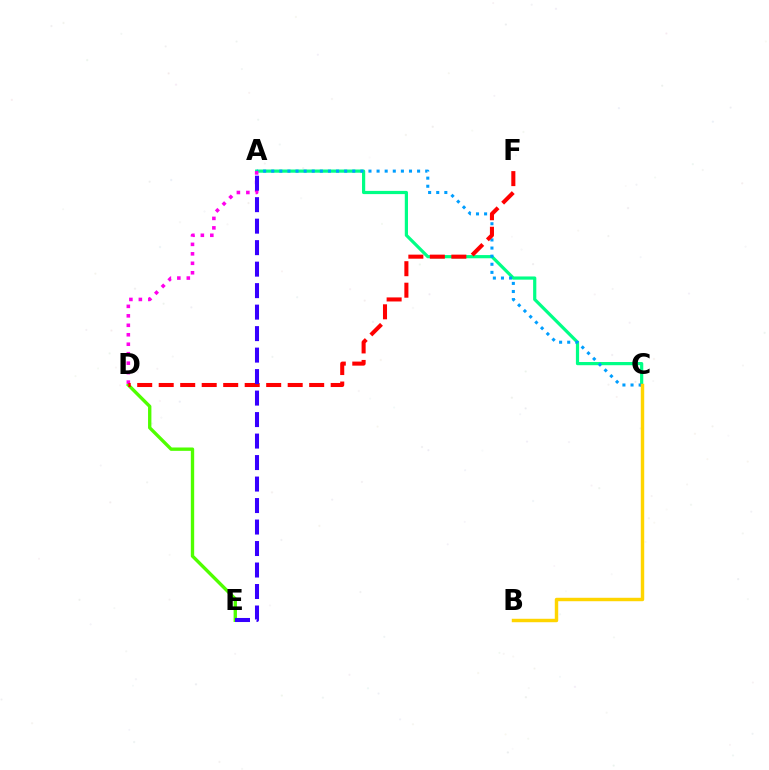{('D', 'E'): [{'color': '#4fff00', 'line_style': 'solid', 'thickness': 2.42}], ('A', 'C'): [{'color': '#00ff86', 'line_style': 'solid', 'thickness': 2.3}, {'color': '#009eff', 'line_style': 'dotted', 'thickness': 2.2}], ('B', 'C'): [{'color': '#ffd500', 'line_style': 'solid', 'thickness': 2.48}], ('A', 'D'): [{'color': '#ff00ed', 'line_style': 'dotted', 'thickness': 2.57}], ('D', 'F'): [{'color': '#ff0000', 'line_style': 'dashed', 'thickness': 2.92}], ('A', 'E'): [{'color': '#3700ff', 'line_style': 'dashed', 'thickness': 2.92}]}